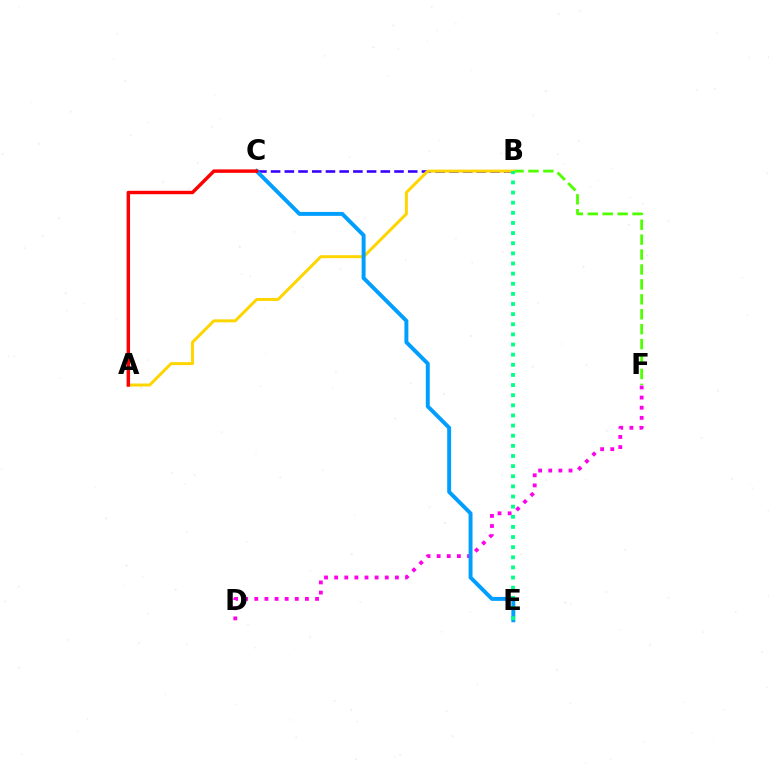{('B', 'C'): [{'color': '#3700ff', 'line_style': 'dashed', 'thickness': 1.86}], ('B', 'F'): [{'color': '#4fff00', 'line_style': 'dashed', 'thickness': 2.03}], ('A', 'B'): [{'color': '#ffd500', 'line_style': 'solid', 'thickness': 2.14}], ('D', 'F'): [{'color': '#ff00ed', 'line_style': 'dotted', 'thickness': 2.75}], ('C', 'E'): [{'color': '#009eff', 'line_style': 'solid', 'thickness': 2.83}], ('A', 'C'): [{'color': '#ff0000', 'line_style': 'solid', 'thickness': 2.47}], ('B', 'E'): [{'color': '#00ff86', 'line_style': 'dotted', 'thickness': 2.75}]}